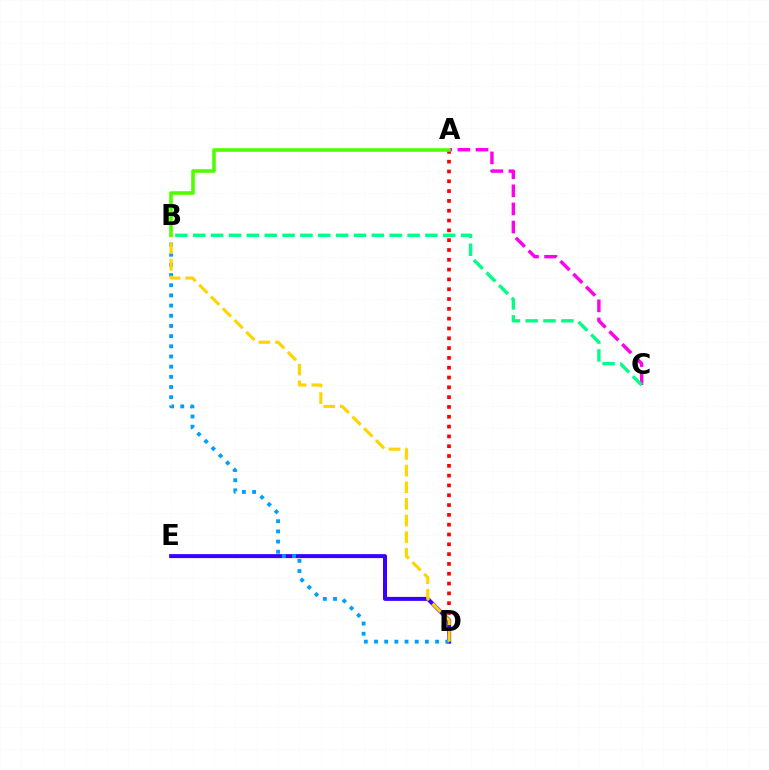{('A', 'D'): [{'color': '#ff0000', 'line_style': 'dotted', 'thickness': 2.67}], ('A', 'C'): [{'color': '#ff00ed', 'line_style': 'dashed', 'thickness': 2.46}], ('D', 'E'): [{'color': '#3700ff', 'line_style': 'solid', 'thickness': 2.86}], ('B', 'C'): [{'color': '#00ff86', 'line_style': 'dashed', 'thickness': 2.43}], ('B', 'D'): [{'color': '#009eff', 'line_style': 'dotted', 'thickness': 2.77}, {'color': '#ffd500', 'line_style': 'dashed', 'thickness': 2.26}], ('A', 'B'): [{'color': '#4fff00', 'line_style': 'solid', 'thickness': 2.58}]}